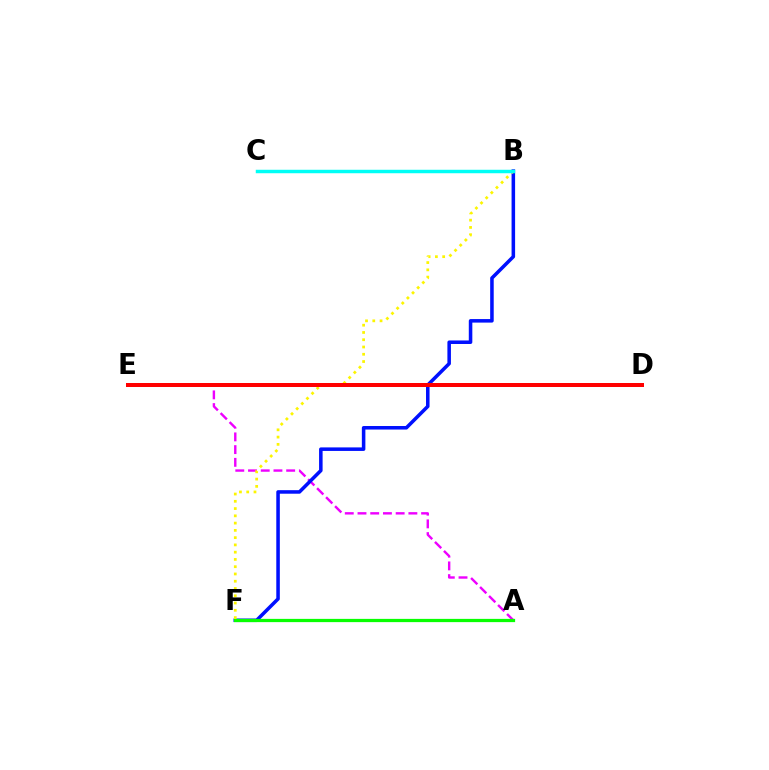{('A', 'E'): [{'color': '#ee00ff', 'line_style': 'dashed', 'thickness': 1.73}], ('B', 'F'): [{'color': '#0010ff', 'line_style': 'solid', 'thickness': 2.54}, {'color': '#fcf500', 'line_style': 'dotted', 'thickness': 1.97}], ('A', 'F'): [{'color': '#08ff00', 'line_style': 'solid', 'thickness': 2.33}], ('D', 'E'): [{'color': '#ff0000', 'line_style': 'solid', 'thickness': 2.88}], ('B', 'C'): [{'color': '#00fff6', 'line_style': 'solid', 'thickness': 2.49}]}